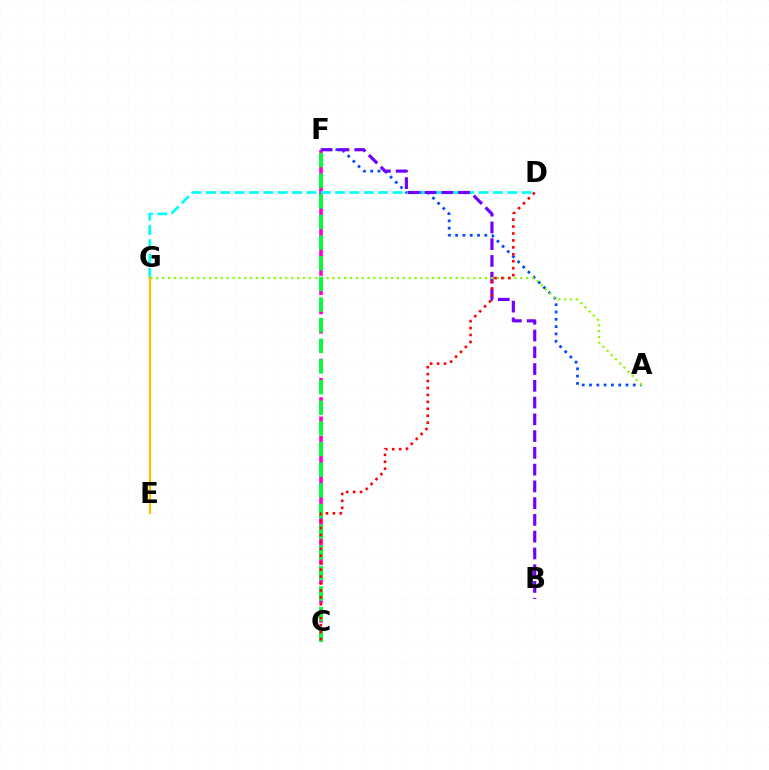{('C', 'F'): [{'color': '#ff00cf', 'line_style': 'dashed', 'thickness': 2.62}, {'color': '#00ff39', 'line_style': 'dashed', 'thickness': 2.8}], ('A', 'F'): [{'color': '#004bff', 'line_style': 'dotted', 'thickness': 1.98}], ('D', 'G'): [{'color': '#00fff6', 'line_style': 'dashed', 'thickness': 1.95}], ('B', 'F'): [{'color': '#7200ff', 'line_style': 'dashed', 'thickness': 2.28}], ('A', 'G'): [{'color': '#84ff00', 'line_style': 'dotted', 'thickness': 1.6}], ('E', 'G'): [{'color': '#ffbd00', 'line_style': 'solid', 'thickness': 1.61}], ('C', 'D'): [{'color': '#ff0000', 'line_style': 'dotted', 'thickness': 1.88}]}